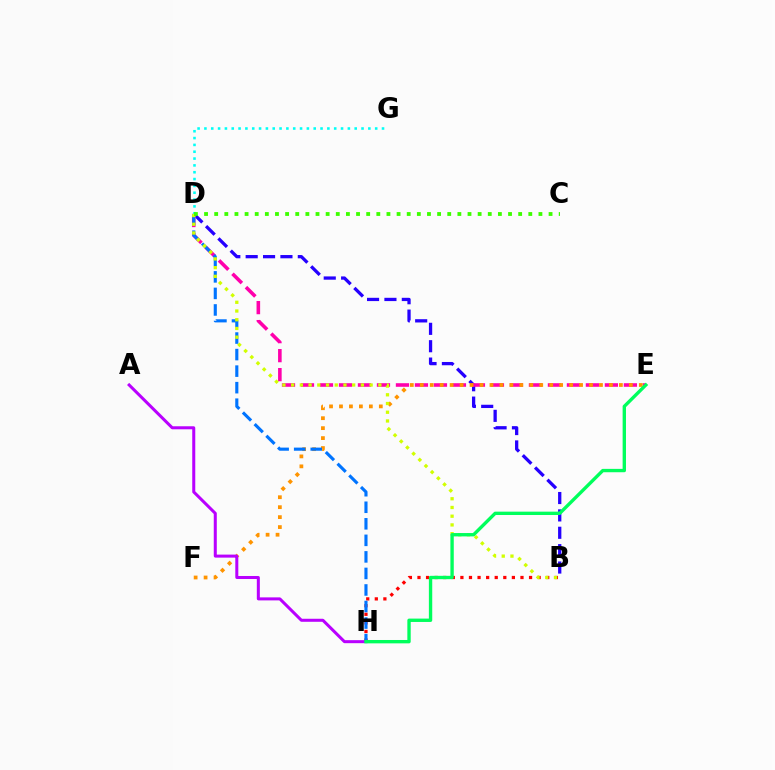{('B', 'D'): [{'color': '#2500ff', 'line_style': 'dashed', 'thickness': 2.36}, {'color': '#d1ff00', 'line_style': 'dotted', 'thickness': 2.37}], ('D', 'E'): [{'color': '#ff00ac', 'line_style': 'dashed', 'thickness': 2.58}], ('E', 'F'): [{'color': '#ff9400', 'line_style': 'dotted', 'thickness': 2.7}], ('D', 'G'): [{'color': '#00fff6', 'line_style': 'dotted', 'thickness': 1.86}], ('B', 'H'): [{'color': '#ff0000', 'line_style': 'dotted', 'thickness': 2.33}], ('D', 'H'): [{'color': '#0074ff', 'line_style': 'dashed', 'thickness': 2.25}], ('A', 'H'): [{'color': '#b900ff', 'line_style': 'solid', 'thickness': 2.18}], ('E', 'H'): [{'color': '#00ff5c', 'line_style': 'solid', 'thickness': 2.42}], ('C', 'D'): [{'color': '#3dff00', 'line_style': 'dotted', 'thickness': 2.75}]}